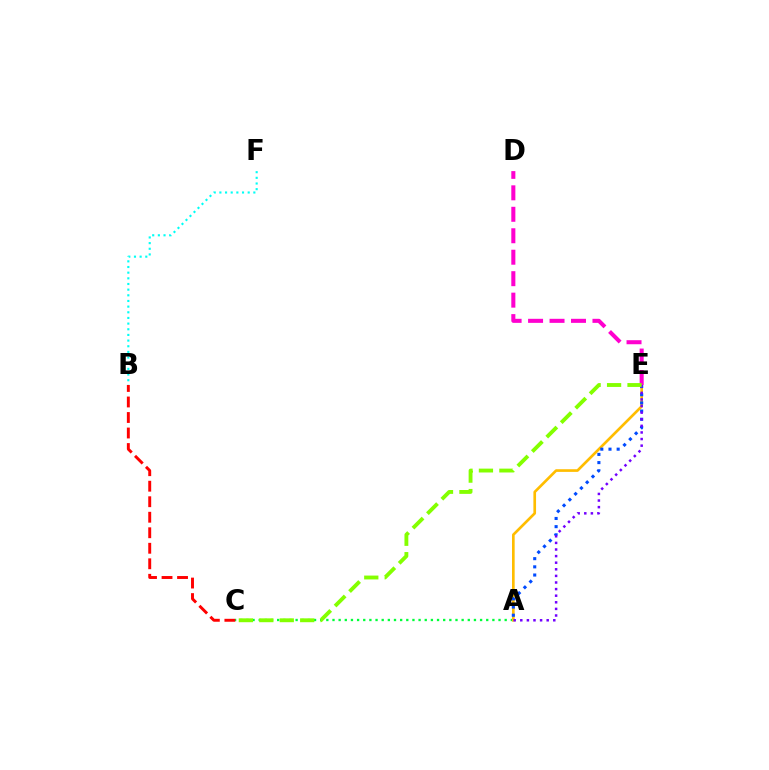{('A', 'C'): [{'color': '#00ff39', 'line_style': 'dotted', 'thickness': 1.67}], ('B', 'F'): [{'color': '#00fff6', 'line_style': 'dotted', 'thickness': 1.54}], ('A', 'E'): [{'color': '#ffbd00', 'line_style': 'solid', 'thickness': 1.92}, {'color': '#004bff', 'line_style': 'dotted', 'thickness': 2.22}, {'color': '#7200ff', 'line_style': 'dotted', 'thickness': 1.79}], ('B', 'C'): [{'color': '#ff0000', 'line_style': 'dashed', 'thickness': 2.11}], ('D', 'E'): [{'color': '#ff00cf', 'line_style': 'dashed', 'thickness': 2.92}], ('C', 'E'): [{'color': '#84ff00', 'line_style': 'dashed', 'thickness': 2.78}]}